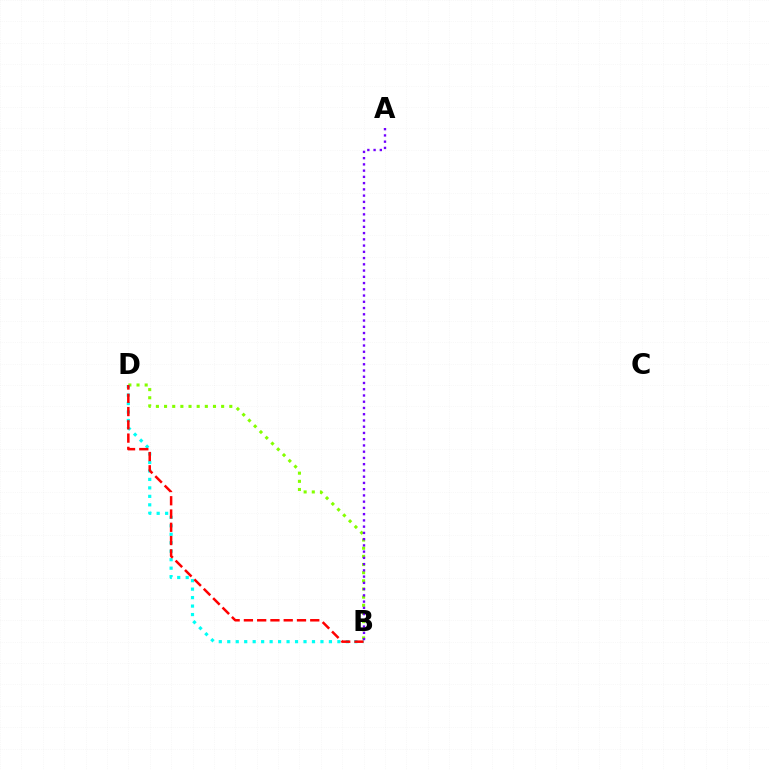{('B', 'D'): [{'color': '#84ff00', 'line_style': 'dotted', 'thickness': 2.22}, {'color': '#00fff6', 'line_style': 'dotted', 'thickness': 2.3}, {'color': '#ff0000', 'line_style': 'dashed', 'thickness': 1.8}], ('A', 'B'): [{'color': '#7200ff', 'line_style': 'dotted', 'thickness': 1.7}]}